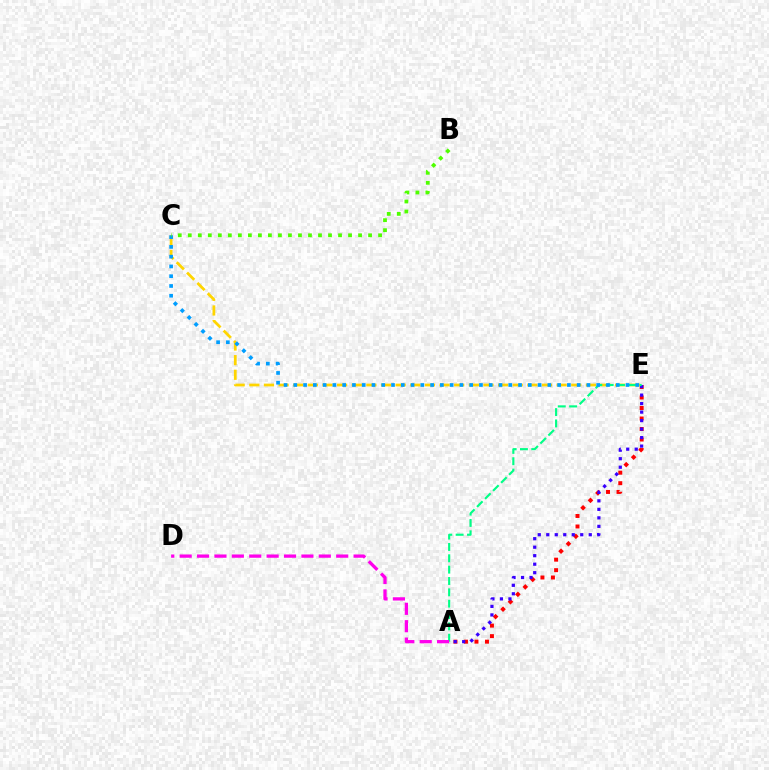{('A', 'E'): [{'color': '#ff0000', 'line_style': 'dotted', 'thickness': 2.85}, {'color': '#3700ff', 'line_style': 'dotted', 'thickness': 2.31}, {'color': '#00ff86', 'line_style': 'dashed', 'thickness': 1.54}], ('C', 'E'): [{'color': '#ffd500', 'line_style': 'dashed', 'thickness': 1.99}, {'color': '#009eff', 'line_style': 'dotted', 'thickness': 2.65}], ('A', 'D'): [{'color': '#ff00ed', 'line_style': 'dashed', 'thickness': 2.36}], ('B', 'C'): [{'color': '#4fff00', 'line_style': 'dotted', 'thickness': 2.72}]}